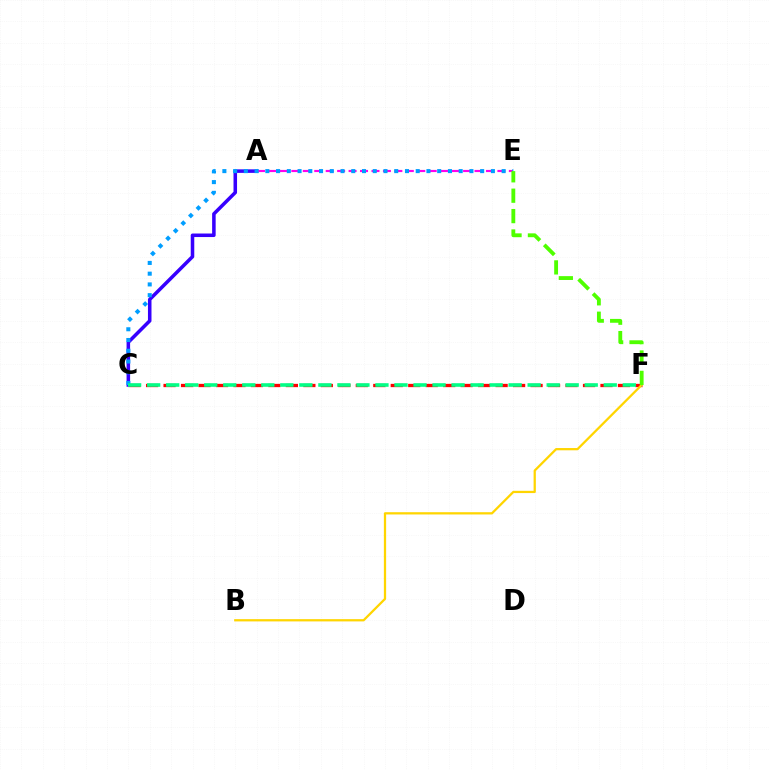{('C', 'F'): [{'color': '#ff0000', 'line_style': 'dashed', 'thickness': 2.37}, {'color': '#00ff86', 'line_style': 'dashed', 'thickness': 2.58}], ('B', 'F'): [{'color': '#ffd500', 'line_style': 'solid', 'thickness': 1.63}], ('A', 'C'): [{'color': '#3700ff', 'line_style': 'solid', 'thickness': 2.55}], ('A', 'E'): [{'color': '#ff00ed', 'line_style': 'dashed', 'thickness': 1.56}], ('C', 'E'): [{'color': '#009eff', 'line_style': 'dotted', 'thickness': 2.92}], ('E', 'F'): [{'color': '#4fff00', 'line_style': 'dashed', 'thickness': 2.77}]}